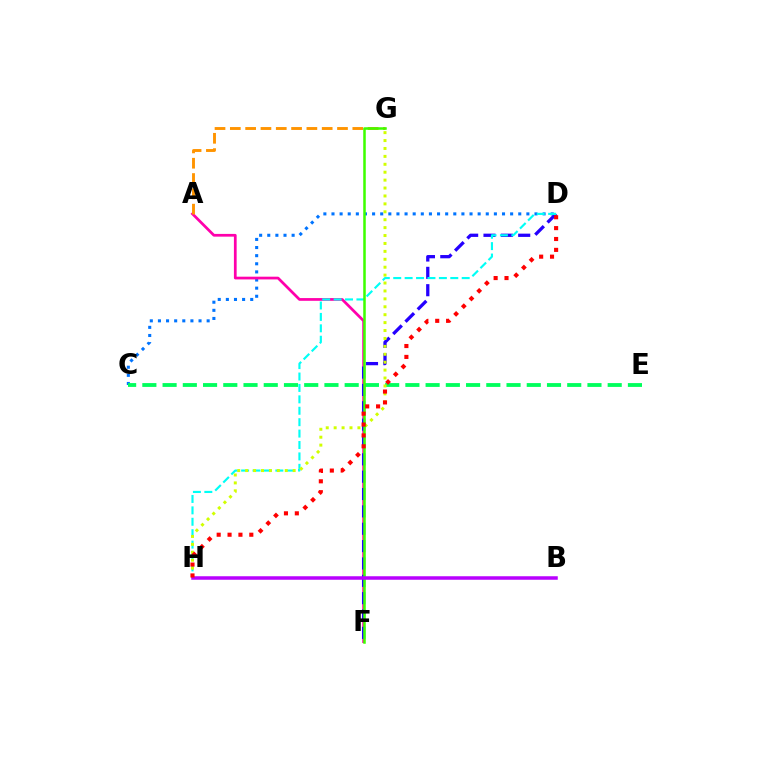{('C', 'D'): [{'color': '#0074ff', 'line_style': 'dotted', 'thickness': 2.21}], ('A', 'F'): [{'color': '#ff00ac', 'line_style': 'solid', 'thickness': 1.97}], ('C', 'E'): [{'color': '#00ff5c', 'line_style': 'dashed', 'thickness': 2.75}], ('D', 'F'): [{'color': '#2500ff', 'line_style': 'dashed', 'thickness': 2.36}], ('D', 'H'): [{'color': '#00fff6', 'line_style': 'dashed', 'thickness': 1.55}, {'color': '#ff0000', 'line_style': 'dotted', 'thickness': 2.95}], ('A', 'G'): [{'color': '#ff9400', 'line_style': 'dashed', 'thickness': 2.08}], ('G', 'H'): [{'color': '#d1ff00', 'line_style': 'dotted', 'thickness': 2.15}], ('F', 'G'): [{'color': '#3dff00', 'line_style': 'solid', 'thickness': 1.81}], ('B', 'H'): [{'color': '#b900ff', 'line_style': 'solid', 'thickness': 2.53}]}